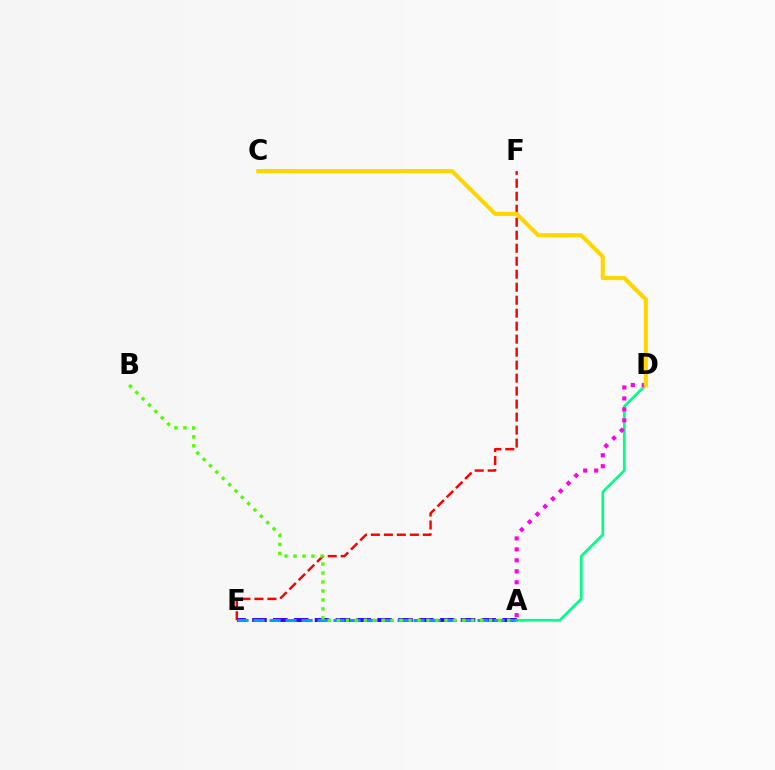{('A', 'D'): [{'color': '#00ff86', 'line_style': 'solid', 'thickness': 1.94}, {'color': '#ff00ed', 'line_style': 'dotted', 'thickness': 2.98}], ('E', 'F'): [{'color': '#ff0000', 'line_style': 'dashed', 'thickness': 1.76}], ('A', 'E'): [{'color': '#3700ff', 'line_style': 'dashed', 'thickness': 2.83}, {'color': '#009eff', 'line_style': 'dashed', 'thickness': 2.17}], ('A', 'B'): [{'color': '#4fff00', 'line_style': 'dotted', 'thickness': 2.43}], ('C', 'D'): [{'color': '#ffd500', 'line_style': 'solid', 'thickness': 2.95}]}